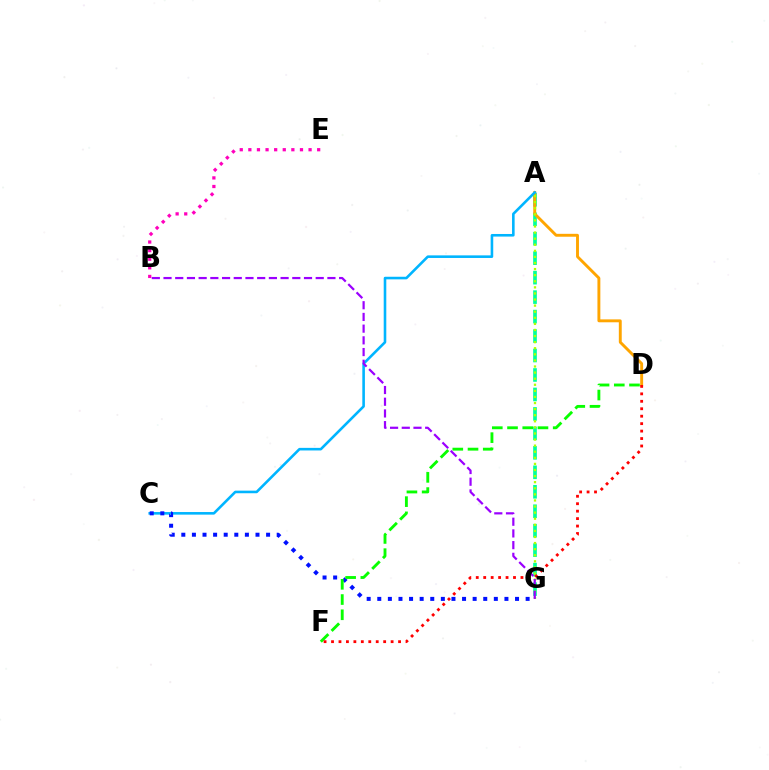{('B', 'E'): [{'color': '#ff00bd', 'line_style': 'dotted', 'thickness': 2.34}], ('A', 'G'): [{'color': '#00ff9d', 'line_style': 'dashed', 'thickness': 2.64}, {'color': '#b3ff00', 'line_style': 'dotted', 'thickness': 1.65}], ('A', 'D'): [{'color': '#ffa500', 'line_style': 'solid', 'thickness': 2.09}], ('A', 'C'): [{'color': '#00b5ff', 'line_style': 'solid', 'thickness': 1.87}], ('C', 'G'): [{'color': '#0010ff', 'line_style': 'dotted', 'thickness': 2.88}], ('D', 'F'): [{'color': '#08ff00', 'line_style': 'dashed', 'thickness': 2.07}, {'color': '#ff0000', 'line_style': 'dotted', 'thickness': 2.02}], ('B', 'G'): [{'color': '#9b00ff', 'line_style': 'dashed', 'thickness': 1.59}]}